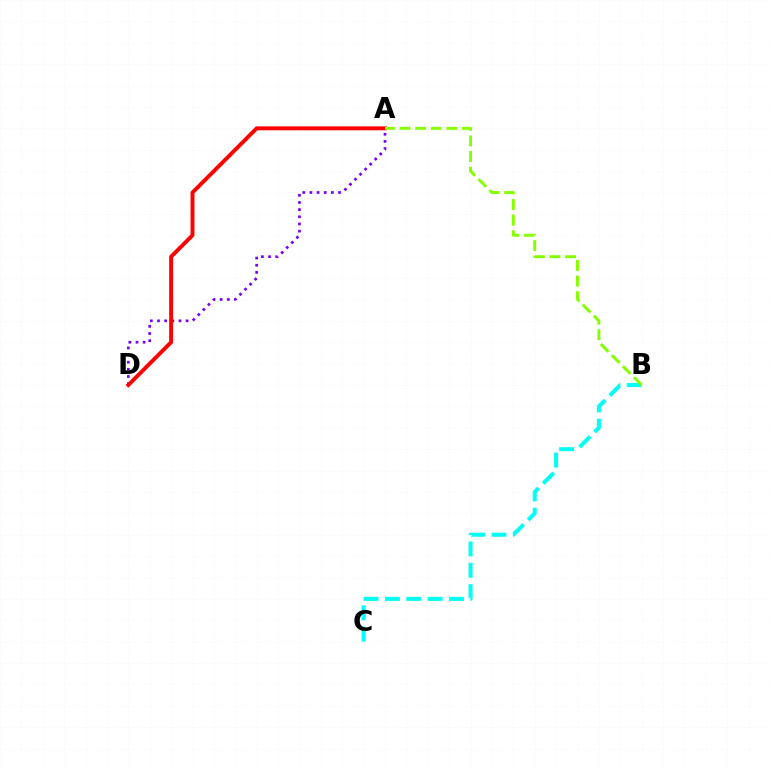{('A', 'D'): [{'color': '#7200ff', 'line_style': 'dotted', 'thickness': 1.94}, {'color': '#ff0000', 'line_style': 'solid', 'thickness': 2.81}], ('B', 'C'): [{'color': '#00fff6', 'line_style': 'dashed', 'thickness': 2.9}], ('A', 'B'): [{'color': '#84ff00', 'line_style': 'dashed', 'thickness': 2.12}]}